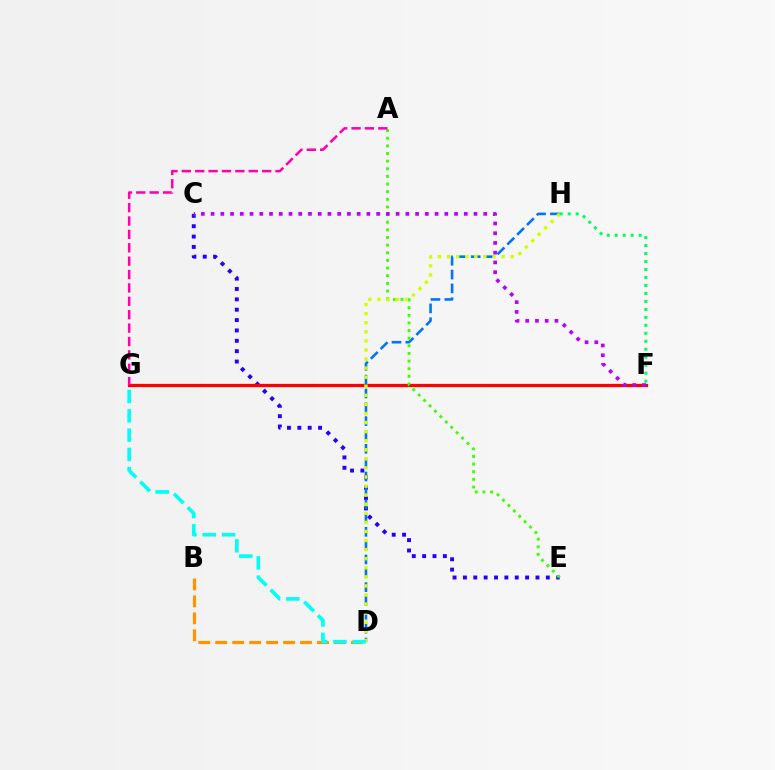{('C', 'E'): [{'color': '#2500ff', 'line_style': 'dotted', 'thickness': 2.82}], ('F', 'G'): [{'color': '#ff0000', 'line_style': 'solid', 'thickness': 2.33}], ('D', 'H'): [{'color': '#0074ff', 'line_style': 'dashed', 'thickness': 1.88}, {'color': '#d1ff00', 'line_style': 'dotted', 'thickness': 2.47}], ('A', 'E'): [{'color': '#3dff00', 'line_style': 'dotted', 'thickness': 2.08}], ('C', 'F'): [{'color': '#b900ff', 'line_style': 'dotted', 'thickness': 2.65}], ('A', 'G'): [{'color': '#ff00ac', 'line_style': 'dashed', 'thickness': 1.82}], ('B', 'D'): [{'color': '#ff9400', 'line_style': 'dashed', 'thickness': 2.3}], ('F', 'H'): [{'color': '#00ff5c', 'line_style': 'dotted', 'thickness': 2.17}], ('D', 'G'): [{'color': '#00fff6', 'line_style': 'dashed', 'thickness': 2.62}]}